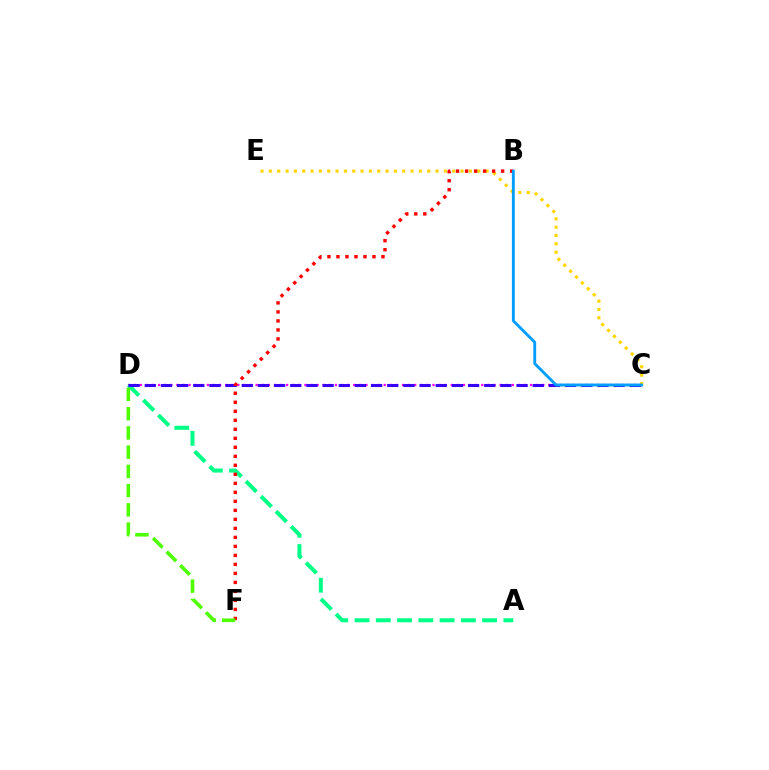{('C', 'D'): [{'color': '#ff00ed', 'line_style': 'dotted', 'thickness': 1.66}, {'color': '#3700ff', 'line_style': 'dashed', 'thickness': 2.2}], ('A', 'D'): [{'color': '#00ff86', 'line_style': 'dashed', 'thickness': 2.89}], ('C', 'E'): [{'color': '#ffd500', 'line_style': 'dotted', 'thickness': 2.26}], ('B', 'F'): [{'color': '#ff0000', 'line_style': 'dotted', 'thickness': 2.45}], ('D', 'F'): [{'color': '#4fff00', 'line_style': 'dashed', 'thickness': 2.61}], ('B', 'C'): [{'color': '#009eff', 'line_style': 'solid', 'thickness': 2.06}]}